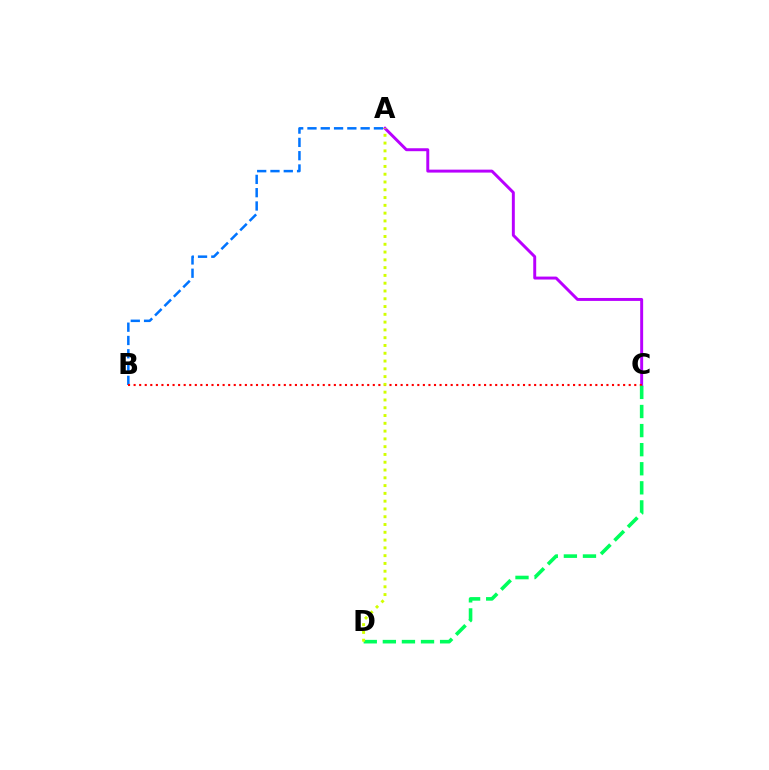{('A', 'B'): [{'color': '#0074ff', 'line_style': 'dashed', 'thickness': 1.81}], ('A', 'C'): [{'color': '#b900ff', 'line_style': 'solid', 'thickness': 2.12}], ('B', 'C'): [{'color': '#ff0000', 'line_style': 'dotted', 'thickness': 1.51}], ('C', 'D'): [{'color': '#00ff5c', 'line_style': 'dashed', 'thickness': 2.59}], ('A', 'D'): [{'color': '#d1ff00', 'line_style': 'dotted', 'thickness': 2.11}]}